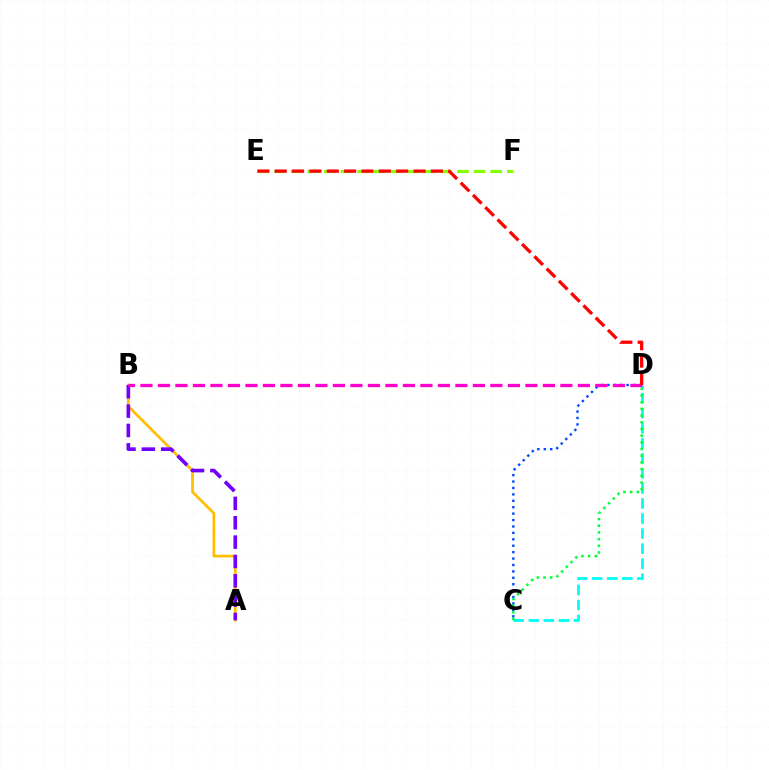{('E', 'F'): [{'color': '#84ff00', 'line_style': 'dashed', 'thickness': 2.26}], ('A', 'B'): [{'color': '#ffbd00', 'line_style': 'solid', 'thickness': 1.94}, {'color': '#7200ff', 'line_style': 'dashed', 'thickness': 2.63}], ('C', 'D'): [{'color': '#004bff', 'line_style': 'dotted', 'thickness': 1.74}, {'color': '#00fff6', 'line_style': 'dashed', 'thickness': 2.04}, {'color': '#00ff39', 'line_style': 'dotted', 'thickness': 1.82}], ('B', 'D'): [{'color': '#ff00cf', 'line_style': 'dashed', 'thickness': 2.38}], ('D', 'E'): [{'color': '#ff0000', 'line_style': 'dashed', 'thickness': 2.36}]}